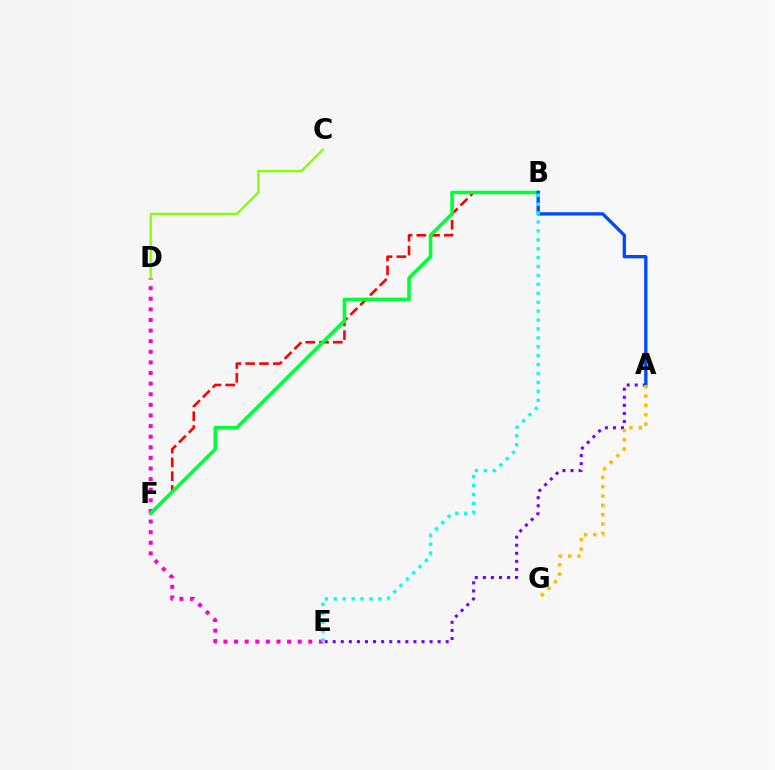{('B', 'F'): [{'color': '#ff0000', 'line_style': 'dashed', 'thickness': 1.87}, {'color': '#00ff39', 'line_style': 'solid', 'thickness': 2.59}], ('D', 'E'): [{'color': '#ff00cf', 'line_style': 'dotted', 'thickness': 2.88}], ('C', 'D'): [{'color': '#84ff00', 'line_style': 'solid', 'thickness': 1.62}], ('A', 'E'): [{'color': '#7200ff', 'line_style': 'dotted', 'thickness': 2.19}], ('A', 'B'): [{'color': '#004bff', 'line_style': 'solid', 'thickness': 2.4}], ('A', 'G'): [{'color': '#ffbd00', 'line_style': 'dotted', 'thickness': 2.53}], ('B', 'E'): [{'color': '#00fff6', 'line_style': 'dotted', 'thickness': 2.42}]}